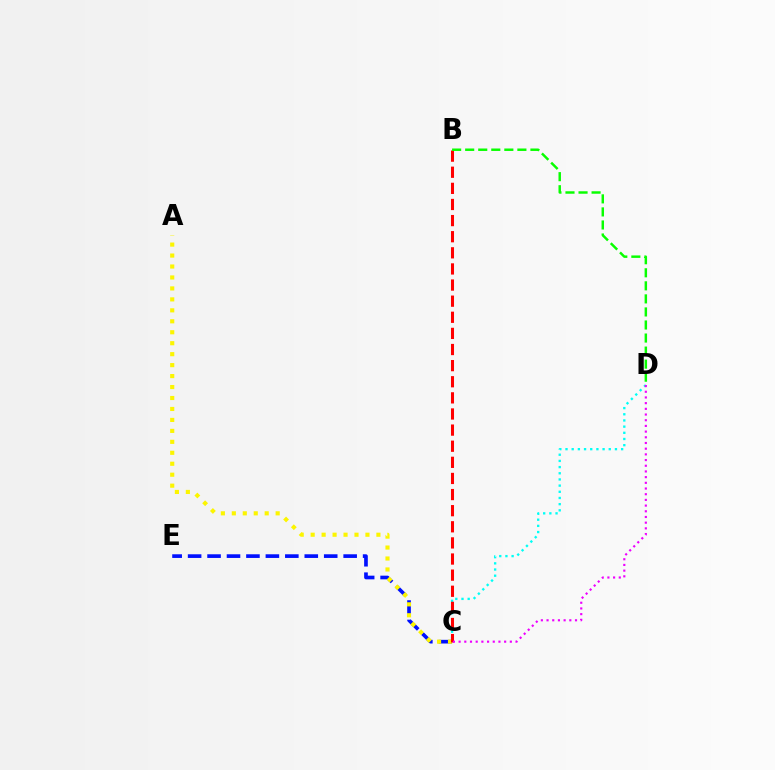{('C', 'E'): [{'color': '#0010ff', 'line_style': 'dashed', 'thickness': 2.64}], ('A', 'C'): [{'color': '#fcf500', 'line_style': 'dotted', 'thickness': 2.98}], ('C', 'D'): [{'color': '#00fff6', 'line_style': 'dotted', 'thickness': 1.68}, {'color': '#ee00ff', 'line_style': 'dotted', 'thickness': 1.55}], ('B', 'C'): [{'color': '#ff0000', 'line_style': 'dashed', 'thickness': 2.19}], ('B', 'D'): [{'color': '#08ff00', 'line_style': 'dashed', 'thickness': 1.77}]}